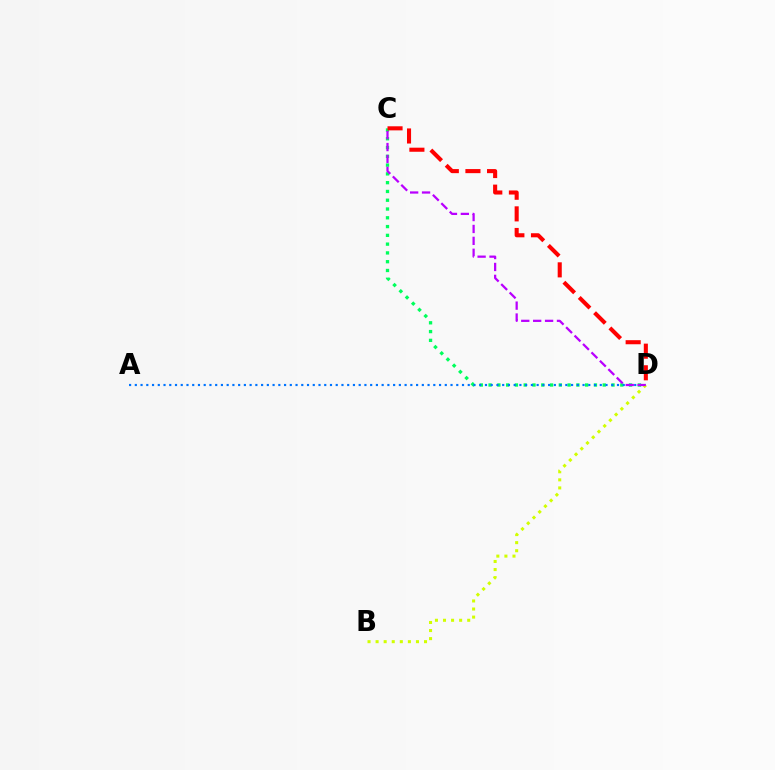{('C', 'D'): [{'color': '#00ff5c', 'line_style': 'dotted', 'thickness': 2.39}, {'color': '#ff0000', 'line_style': 'dashed', 'thickness': 2.94}, {'color': '#b900ff', 'line_style': 'dashed', 'thickness': 1.62}], ('A', 'D'): [{'color': '#0074ff', 'line_style': 'dotted', 'thickness': 1.56}], ('B', 'D'): [{'color': '#d1ff00', 'line_style': 'dotted', 'thickness': 2.19}]}